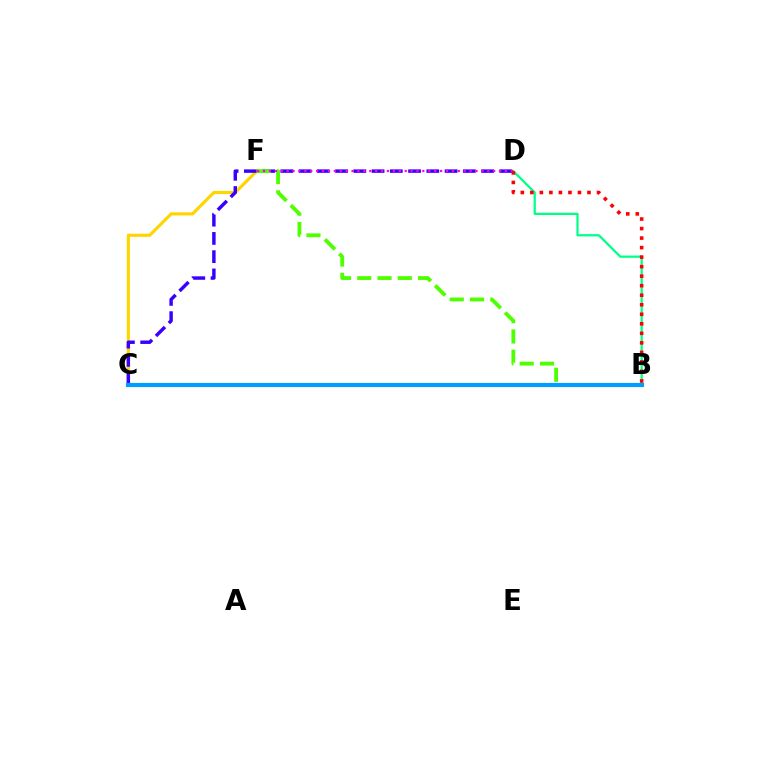{('C', 'F'): [{'color': '#ffd500', 'line_style': 'solid', 'thickness': 2.26}], ('B', 'D'): [{'color': '#00ff86', 'line_style': 'solid', 'thickness': 1.61}, {'color': '#ff0000', 'line_style': 'dotted', 'thickness': 2.59}], ('C', 'D'): [{'color': '#3700ff', 'line_style': 'dashed', 'thickness': 2.48}], ('B', 'F'): [{'color': '#4fff00', 'line_style': 'dashed', 'thickness': 2.75}], ('D', 'F'): [{'color': '#ff00ed', 'line_style': 'dotted', 'thickness': 1.6}], ('B', 'C'): [{'color': '#009eff', 'line_style': 'solid', 'thickness': 2.99}]}